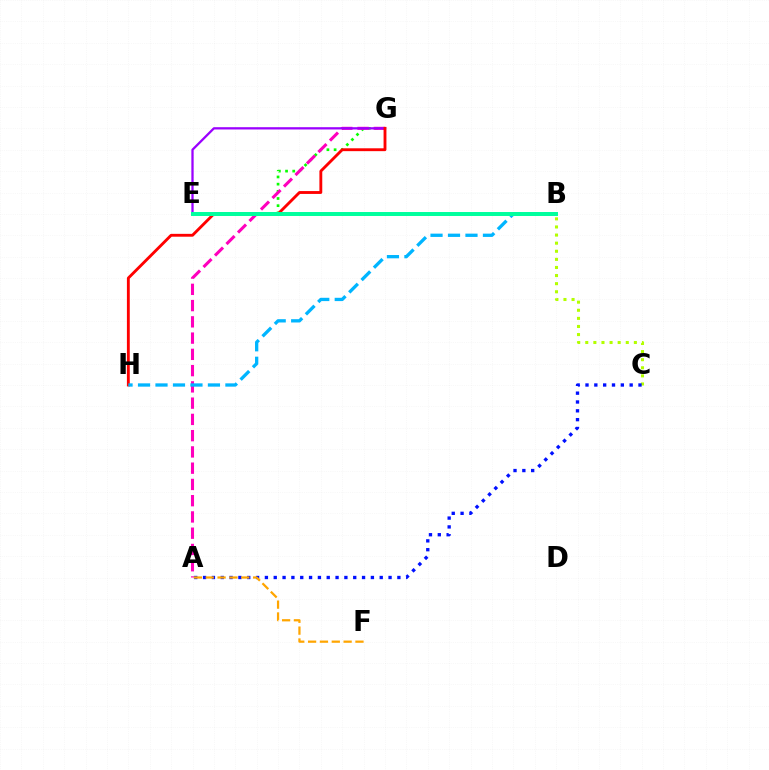{('E', 'G'): [{'color': '#08ff00', 'line_style': 'dotted', 'thickness': 1.95}, {'color': '#9b00ff', 'line_style': 'solid', 'thickness': 1.64}], ('A', 'G'): [{'color': '#ff00bd', 'line_style': 'dashed', 'thickness': 2.21}], ('B', 'C'): [{'color': '#b3ff00', 'line_style': 'dotted', 'thickness': 2.2}], ('G', 'H'): [{'color': '#ff0000', 'line_style': 'solid', 'thickness': 2.06}], ('B', 'H'): [{'color': '#00b5ff', 'line_style': 'dashed', 'thickness': 2.37}], ('A', 'C'): [{'color': '#0010ff', 'line_style': 'dotted', 'thickness': 2.4}], ('B', 'E'): [{'color': '#00ff9d', 'line_style': 'solid', 'thickness': 2.86}], ('A', 'F'): [{'color': '#ffa500', 'line_style': 'dashed', 'thickness': 1.61}]}